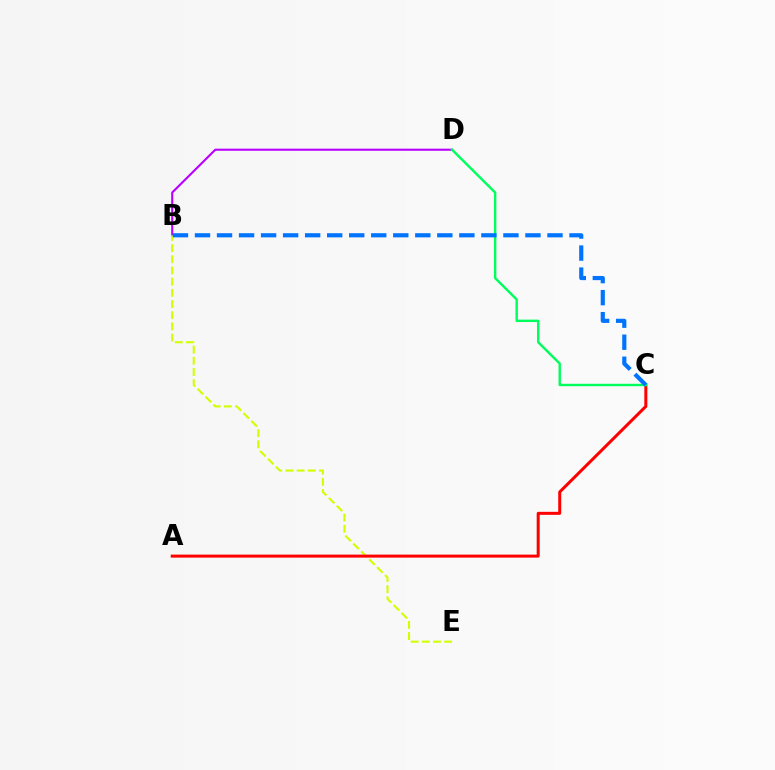{('B', 'D'): [{'color': '#b900ff', 'line_style': 'solid', 'thickness': 1.51}], ('B', 'E'): [{'color': '#d1ff00', 'line_style': 'dashed', 'thickness': 1.52}], ('A', 'C'): [{'color': '#ff0000', 'line_style': 'solid', 'thickness': 2.17}], ('C', 'D'): [{'color': '#00ff5c', 'line_style': 'solid', 'thickness': 1.74}], ('B', 'C'): [{'color': '#0074ff', 'line_style': 'dashed', 'thickness': 2.99}]}